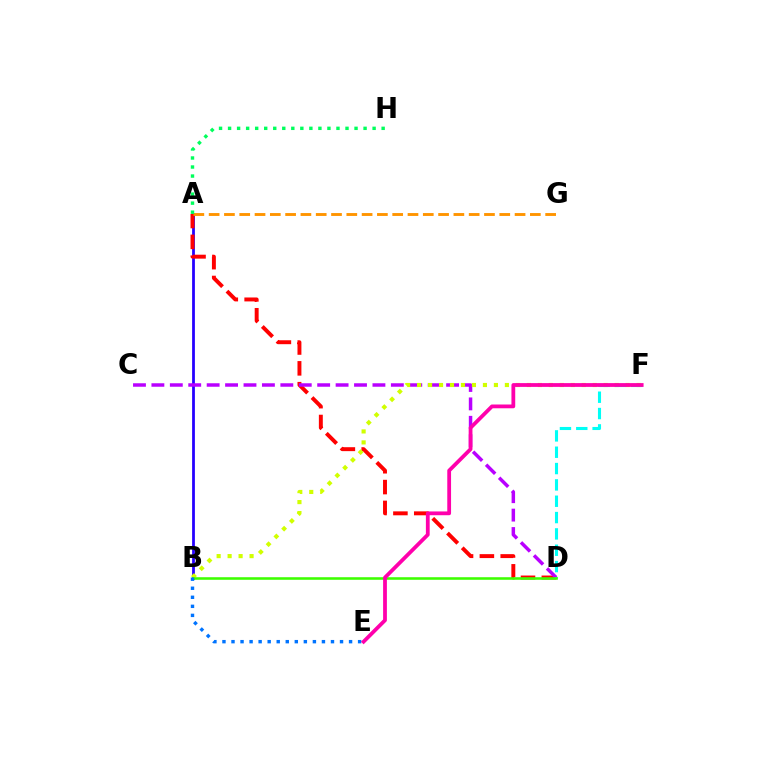{('A', 'B'): [{'color': '#2500ff', 'line_style': 'solid', 'thickness': 2.0}], ('A', 'D'): [{'color': '#ff0000', 'line_style': 'dashed', 'thickness': 2.83}], ('C', 'D'): [{'color': '#b900ff', 'line_style': 'dashed', 'thickness': 2.5}], ('A', 'G'): [{'color': '#ff9400', 'line_style': 'dashed', 'thickness': 2.08}], ('B', 'F'): [{'color': '#d1ff00', 'line_style': 'dotted', 'thickness': 2.98}], ('D', 'F'): [{'color': '#00fff6', 'line_style': 'dashed', 'thickness': 2.22}], ('B', 'D'): [{'color': '#3dff00', 'line_style': 'solid', 'thickness': 1.85}], ('B', 'E'): [{'color': '#0074ff', 'line_style': 'dotted', 'thickness': 2.46}], ('A', 'H'): [{'color': '#00ff5c', 'line_style': 'dotted', 'thickness': 2.45}], ('E', 'F'): [{'color': '#ff00ac', 'line_style': 'solid', 'thickness': 2.72}]}